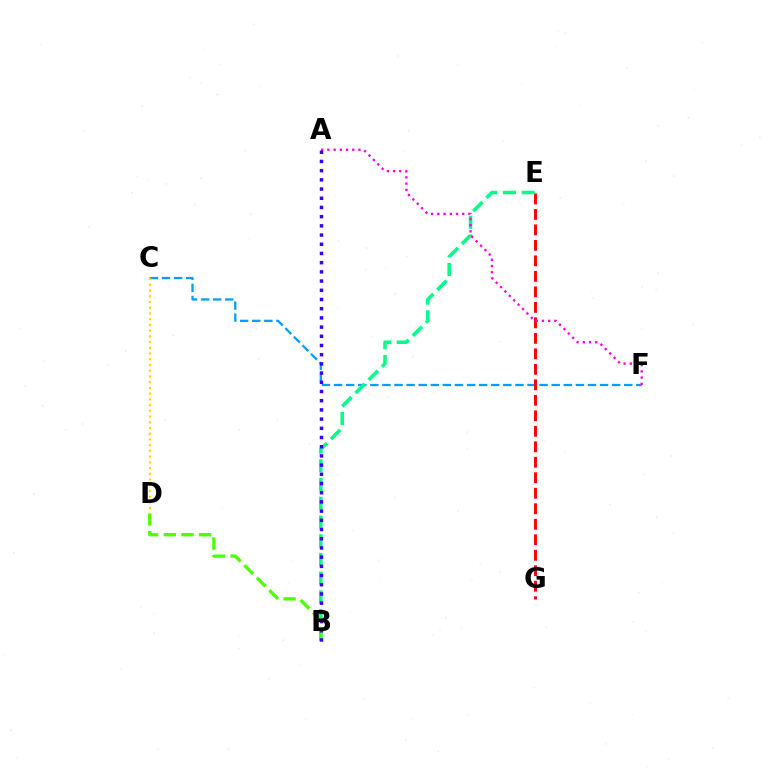{('C', 'F'): [{'color': '#009eff', 'line_style': 'dashed', 'thickness': 1.64}], ('E', 'G'): [{'color': '#ff0000', 'line_style': 'dashed', 'thickness': 2.1}], ('C', 'D'): [{'color': '#ffd500', 'line_style': 'dotted', 'thickness': 1.56}], ('B', 'E'): [{'color': '#00ff86', 'line_style': 'dashed', 'thickness': 2.54}], ('B', 'D'): [{'color': '#4fff00', 'line_style': 'dashed', 'thickness': 2.4}], ('A', 'F'): [{'color': '#ff00ed', 'line_style': 'dotted', 'thickness': 1.69}], ('A', 'B'): [{'color': '#3700ff', 'line_style': 'dotted', 'thickness': 2.5}]}